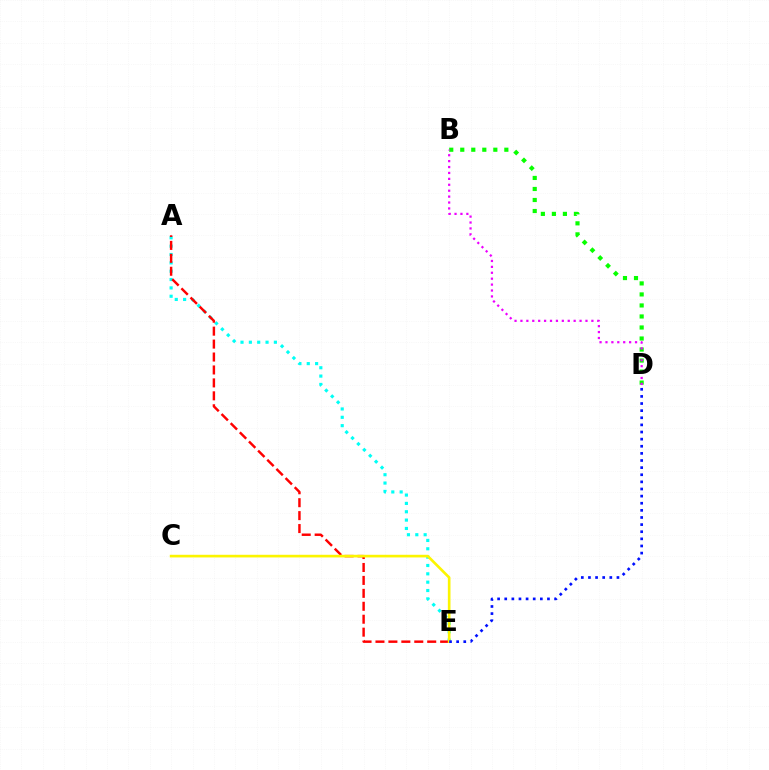{('A', 'E'): [{'color': '#00fff6', 'line_style': 'dotted', 'thickness': 2.27}, {'color': '#ff0000', 'line_style': 'dashed', 'thickness': 1.76}], ('B', 'D'): [{'color': '#08ff00', 'line_style': 'dotted', 'thickness': 2.99}, {'color': '#ee00ff', 'line_style': 'dotted', 'thickness': 1.61}], ('C', 'E'): [{'color': '#fcf500', 'line_style': 'solid', 'thickness': 1.91}], ('D', 'E'): [{'color': '#0010ff', 'line_style': 'dotted', 'thickness': 1.94}]}